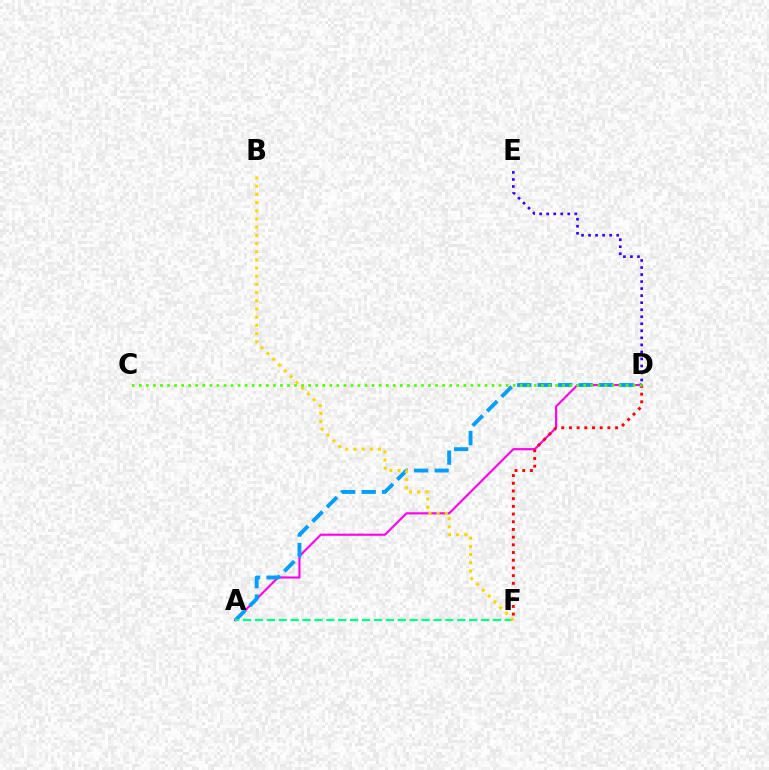{('A', 'D'): [{'color': '#ff00ed', 'line_style': 'solid', 'thickness': 1.53}, {'color': '#009eff', 'line_style': 'dashed', 'thickness': 2.78}], ('D', 'F'): [{'color': '#ff0000', 'line_style': 'dotted', 'thickness': 2.09}], ('A', 'F'): [{'color': '#00ff86', 'line_style': 'dashed', 'thickness': 1.62}], ('D', 'E'): [{'color': '#3700ff', 'line_style': 'dotted', 'thickness': 1.91}], ('B', 'F'): [{'color': '#ffd500', 'line_style': 'dotted', 'thickness': 2.22}], ('C', 'D'): [{'color': '#4fff00', 'line_style': 'dotted', 'thickness': 1.92}]}